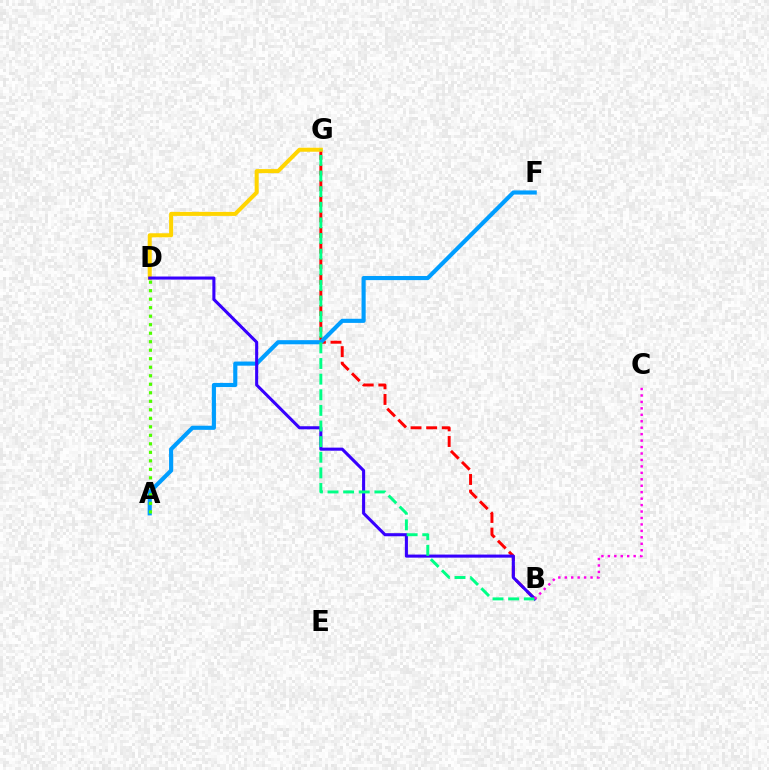{('B', 'G'): [{'color': '#ff0000', 'line_style': 'dashed', 'thickness': 2.12}, {'color': '#00ff86', 'line_style': 'dashed', 'thickness': 2.12}], ('A', 'F'): [{'color': '#009eff', 'line_style': 'solid', 'thickness': 2.97}], ('D', 'G'): [{'color': '#ffd500', 'line_style': 'solid', 'thickness': 2.9}], ('A', 'D'): [{'color': '#4fff00', 'line_style': 'dotted', 'thickness': 2.31}], ('B', 'D'): [{'color': '#3700ff', 'line_style': 'solid', 'thickness': 2.21}], ('B', 'C'): [{'color': '#ff00ed', 'line_style': 'dotted', 'thickness': 1.75}]}